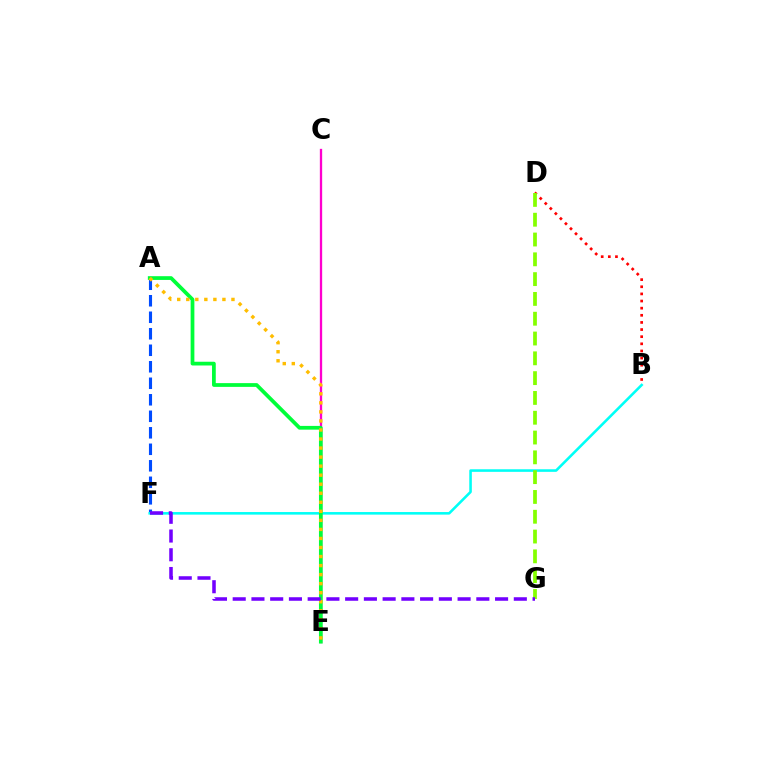{('A', 'F'): [{'color': '#004bff', 'line_style': 'dashed', 'thickness': 2.24}], ('C', 'E'): [{'color': '#ff00cf', 'line_style': 'solid', 'thickness': 1.66}], ('B', 'F'): [{'color': '#00fff6', 'line_style': 'solid', 'thickness': 1.86}], ('B', 'D'): [{'color': '#ff0000', 'line_style': 'dotted', 'thickness': 1.94}], ('D', 'G'): [{'color': '#84ff00', 'line_style': 'dashed', 'thickness': 2.69}], ('A', 'E'): [{'color': '#00ff39', 'line_style': 'solid', 'thickness': 2.7}, {'color': '#ffbd00', 'line_style': 'dotted', 'thickness': 2.46}], ('F', 'G'): [{'color': '#7200ff', 'line_style': 'dashed', 'thickness': 2.55}]}